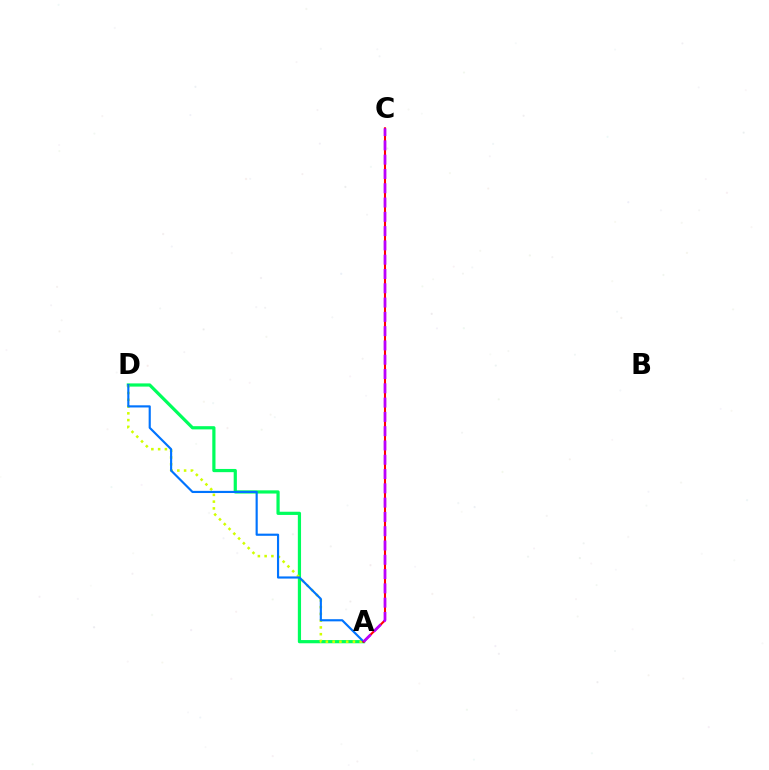{('A', 'D'): [{'color': '#00ff5c', 'line_style': 'solid', 'thickness': 2.31}, {'color': '#d1ff00', 'line_style': 'dotted', 'thickness': 1.84}, {'color': '#0074ff', 'line_style': 'solid', 'thickness': 1.55}], ('A', 'C'): [{'color': '#ff0000', 'line_style': 'solid', 'thickness': 1.51}, {'color': '#b900ff', 'line_style': 'dashed', 'thickness': 1.94}]}